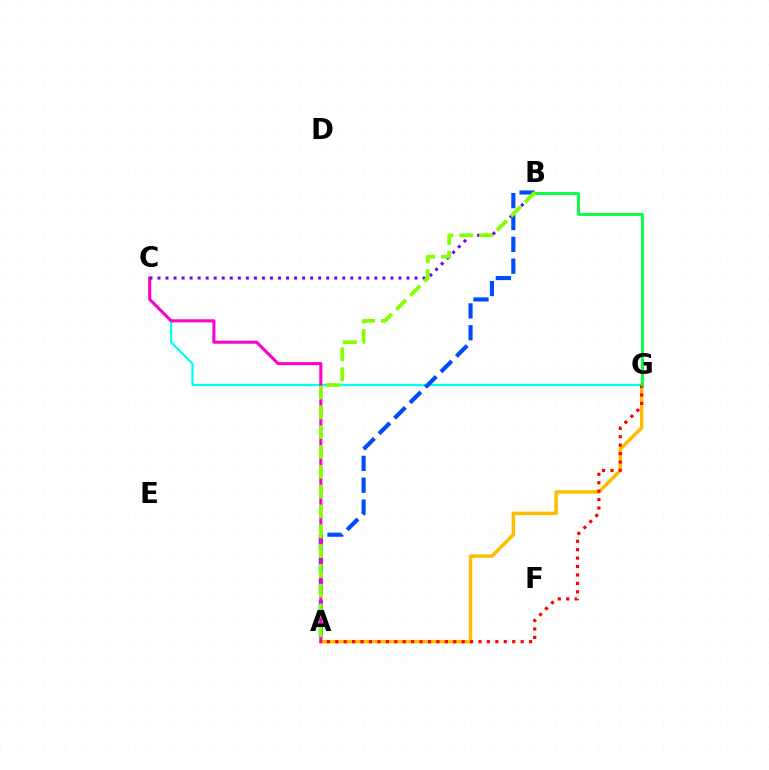{('C', 'G'): [{'color': '#00fff6', 'line_style': 'solid', 'thickness': 1.61}], ('A', 'G'): [{'color': '#ffbd00', 'line_style': 'solid', 'thickness': 2.51}, {'color': '#ff0000', 'line_style': 'dotted', 'thickness': 2.29}], ('A', 'B'): [{'color': '#004bff', 'line_style': 'dashed', 'thickness': 2.97}, {'color': '#84ff00', 'line_style': 'dashed', 'thickness': 2.69}], ('A', 'C'): [{'color': '#ff00cf', 'line_style': 'solid', 'thickness': 2.21}], ('B', 'C'): [{'color': '#7200ff', 'line_style': 'dotted', 'thickness': 2.18}], ('B', 'G'): [{'color': '#00ff39', 'line_style': 'solid', 'thickness': 2.02}]}